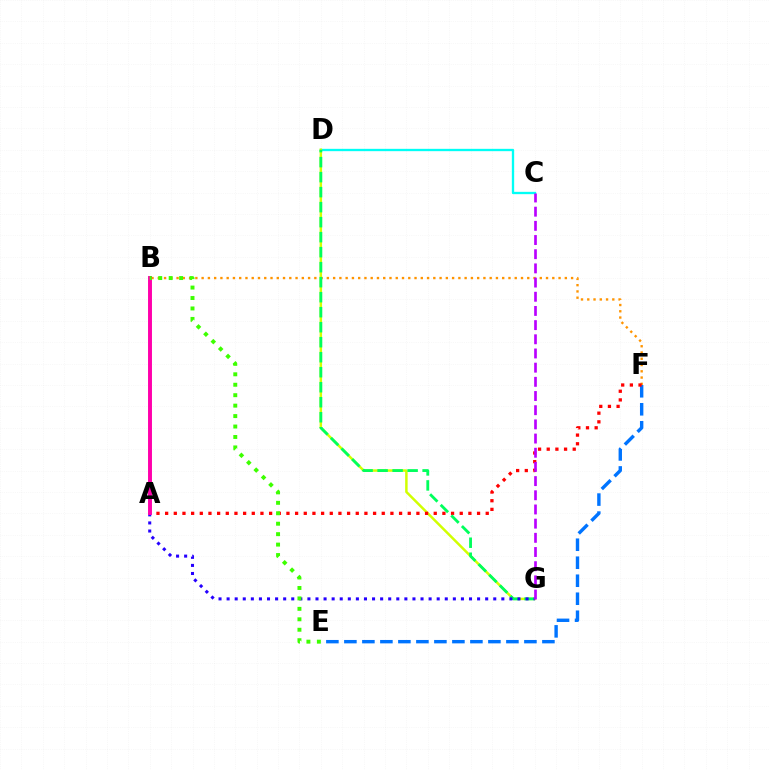{('E', 'F'): [{'color': '#0074ff', 'line_style': 'dashed', 'thickness': 2.45}], ('B', 'F'): [{'color': '#ff9400', 'line_style': 'dotted', 'thickness': 1.7}], ('C', 'D'): [{'color': '#00fff6', 'line_style': 'solid', 'thickness': 1.67}], ('D', 'G'): [{'color': '#d1ff00', 'line_style': 'solid', 'thickness': 1.78}, {'color': '#00ff5c', 'line_style': 'dashed', 'thickness': 2.04}], ('A', 'F'): [{'color': '#ff0000', 'line_style': 'dotted', 'thickness': 2.35}], ('A', 'G'): [{'color': '#2500ff', 'line_style': 'dotted', 'thickness': 2.2}], ('A', 'B'): [{'color': '#ff00ac', 'line_style': 'solid', 'thickness': 2.83}], ('C', 'G'): [{'color': '#b900ff', 'line_style': 'dashed', 'thickness': 1.93}], ('B', 'E'): [{'color': '#3dff00', 'line_style': 'dotted', 'thickness': 2.84}]}